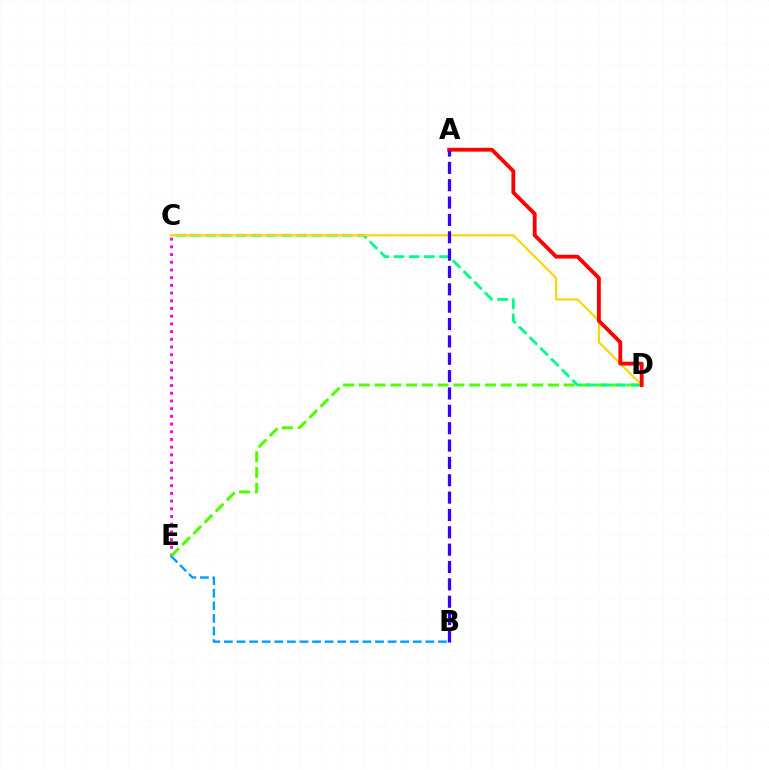{('C', 'E'): [{'color': '#ff00ed', 'line_style': 'dotted', 'thickness': 2.09}], ('D', 'E'): [{'color': '#4fff00', 'line_style': 'dashed', 'thickness': 2.14}], ('B', 'E'): [{'color': '#009eff', 'line_style': 'dashed', 'thickness': 1.71}], ('C', 'D'): [{'color': '#00ff86', 'line_style': 'dashed', 'thickness': 2.06}, {'color': '#ffd500', 'line_style': 'solid', 'thickness': 1.57}], ('A', 'D'): [{'color': '#ff0000', 'line_style': 'solid', 'thickness': 2.76}], ('A', 'B'): [{'color': '#3700ff', 'line_style': 'dashed', 'thickness': 2.36}]}